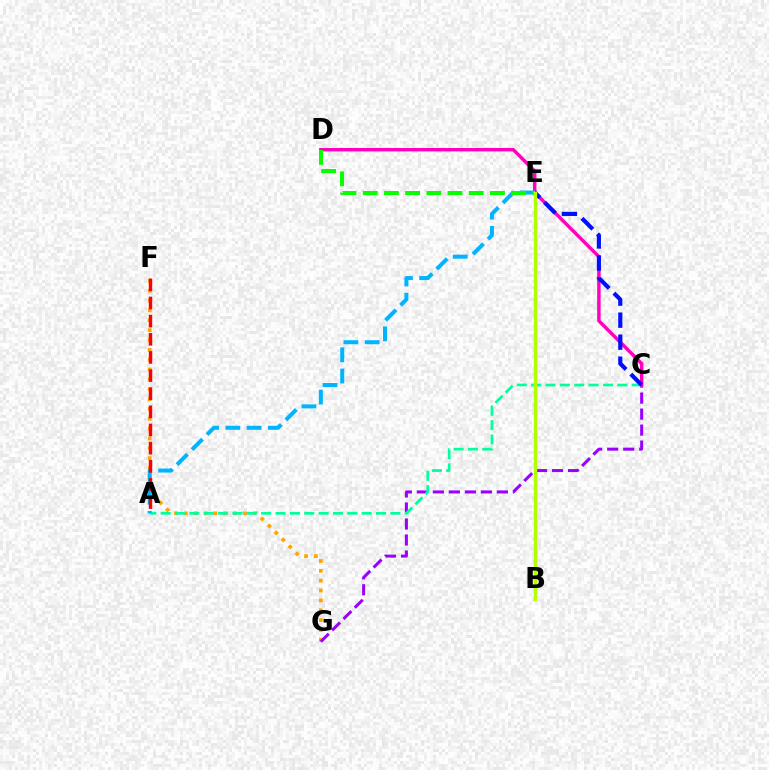{('F', 'G'): [{'color': '#ffa500', 'line_style': 'dotted', 'thickness': 2.68}], ('C', 'G'): [{'color': '#9b00ff', 'line_style': 'dashed', 'thickness': 2.17}], ('A', 'C'): [{'color': '#00ff9d', 'line_style': 'dashed', 'thickness': 1.95}], ('C', 'D'): [{'color': '#ff00bd', 'line_style': 'solid', 'thickness': 2.47}], ('C', 'E'): [{'color': '#0010ff', 'line_style': 'dashed', 'thickness': 2.99}], ('A', 'E'): [{'color': '#00b5ff', 'line_style': 'dashed', 'thickness': 2.88}], ('A', 'F'): [{'color': '#ff0000', 'line_style': 'dashed', 'thickness': 2.46}], ('D', 'E'): [{'color': '#08ff00', 'line_style': 'dashed', 'thickness': 2.88}], ('B', 'E'): [{'color': '#b3ff00', 'line_style': 'solid', 'thickness': 2.44}]}